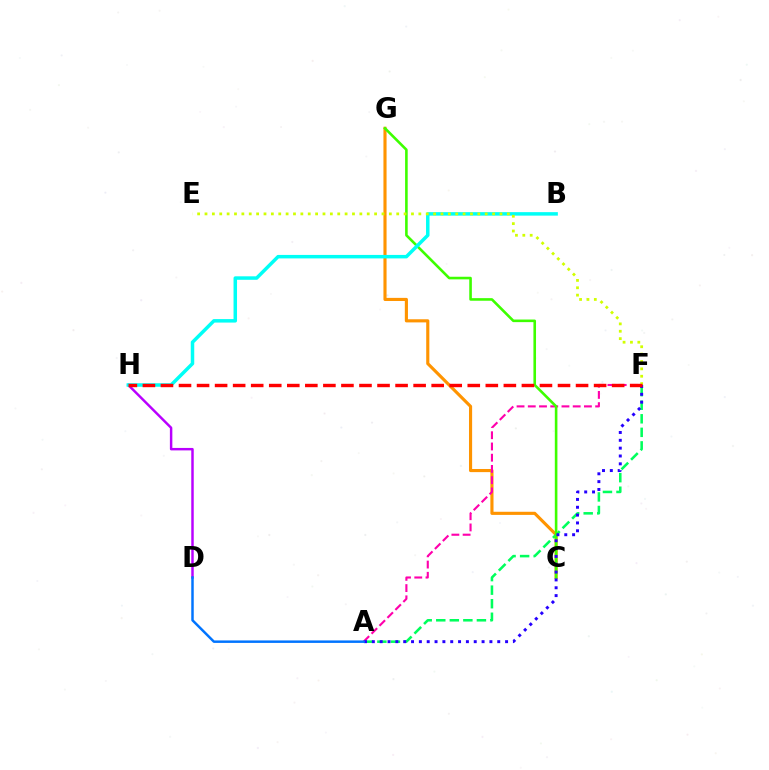{('D', 'H'): [{'color': '#b900ff', 'line_style': 'solid', 'thickness': 1.77}], ('C', 'G'): [{'color': '#ff9400', 'line_style': 'solid', 'thickness': 2.25}, {'color': '#3dff00', 'line_style': 'solid', 'thickness': 1.87}], ('A', 'F'): [{'color': '#00ff5c', 'line_style': 'dashed', 'thickness': 1.84}, {'color': '#ff00ac', 'line_style': 'dashed', 'thickness': 1.53}, {'color': '#2500ff', 'line_style': 'dotted', 'thickness': 2.13}], ('B', 'H'): [{'color': '#00fff6', 'line_style': 'solid', 'thickness': 2.51}], ('E', 'F'): [{'color': '#d1ff00', 'line_style': 'dotted', 'thickness': 2.0}], ('A', 'D'): [{'color': '#0074ff', 'line_style': 'solid', 'thickness': 1.78}], ('F', 'H'): [{'color': '#ff0000', 'line_style': 'dashed', 'thickness': 2.45}]}